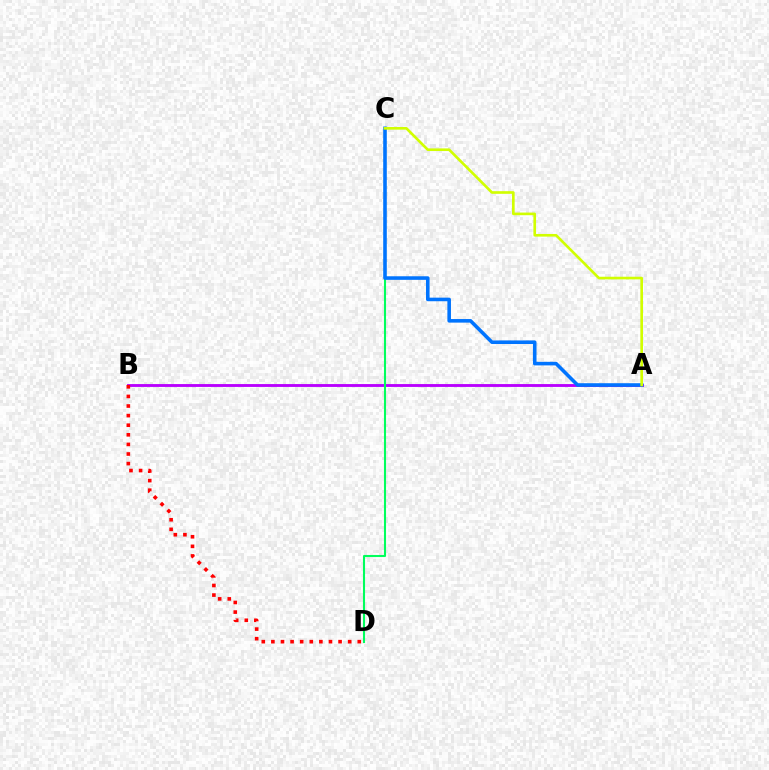{('A', 'B'): [{'color': '#b900ff', 'line_style': 'solid', 'thickness': 2.06}], ('C', 'D'): [{'color': '#00ff5c', 'line_style': 'solid', 'thickness': 1.5}], ('A', 'C'): [{'color': '#0074ff', 'line_style': 'solid', 'thickness': 2.58}, {'color': '#d1ff00', 'line_style': 'solid', 'thickness': 1.9}], ('B', 'D'): [{'color': '#ff0000', 'line_style': 'dotted', 'thickness': 2.61}]}